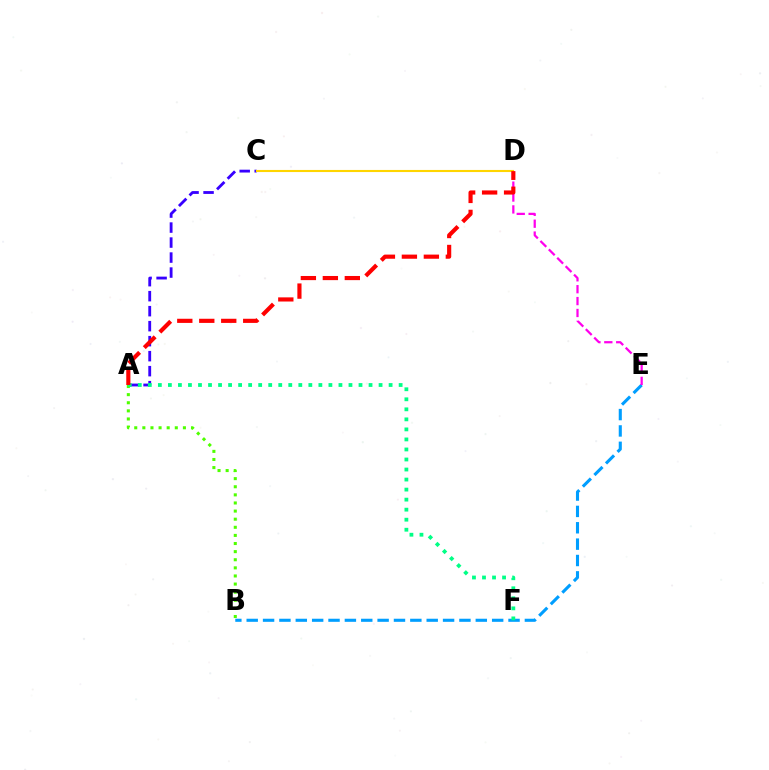{('A', 'C'): [{'color': '#3700ff', 'line_style': 'dashed', 'thickness': 2.04}], ('B', 'E'): [{'color': '#009eff', 'line_style': 'dashed', 'thickness': 2.22}], ('A', 'B'): [{'color': '#4fff00', 'line_style': 'dotted', 'thickness': 2.2}], ('A', 'F'): [{'color': '#00ff86', 'line_style': 'dotted', 'thickness': 2.73}], ('D', 'E'): [{'color': '#ff00ed', 'line_style': 'dashed', 'thickness': 1.61}], ('C', 'D'): [{'color': '#ffd500', 'line_style': 'solid', 'thickness': 1.52}], ('A', 'D'): [{'color': '#ff0000', 'line_style': 'dashed', 'thickness': 2.99}]}